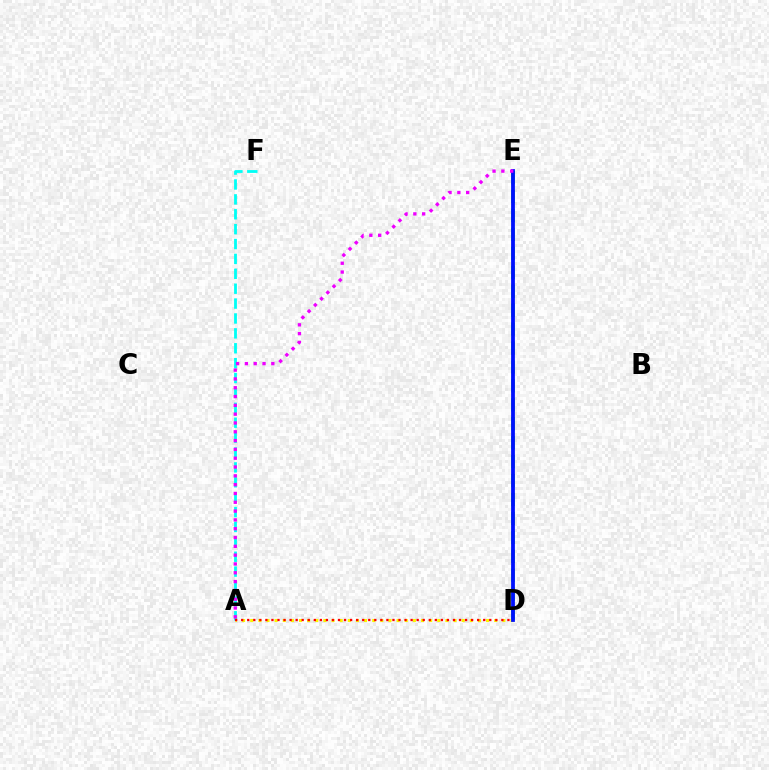{('A', 'F'): [{'color': '#00fff6', 'line_style': 'dashed', 'thickness': 2.02}], ('D', 'E'): [{'color': '#08ff00', 'line_style': 'dashed', 'thickness': 2.57}, {'color': '#0010ff', 'line_style': 'solid', 'thickness': 2.72}], ('A', 'D'): [{'color': '#fcf500', 'line_style': 'dotted', 'thickness': 2.21}, {'color': '#ff0000', 'line_style': 'dotted', 'thickness': 1.64}], ('A', 'E'): [{'color': '#ee00ff', 'line_style': 'dotted', 'thickness': 2.39}]}